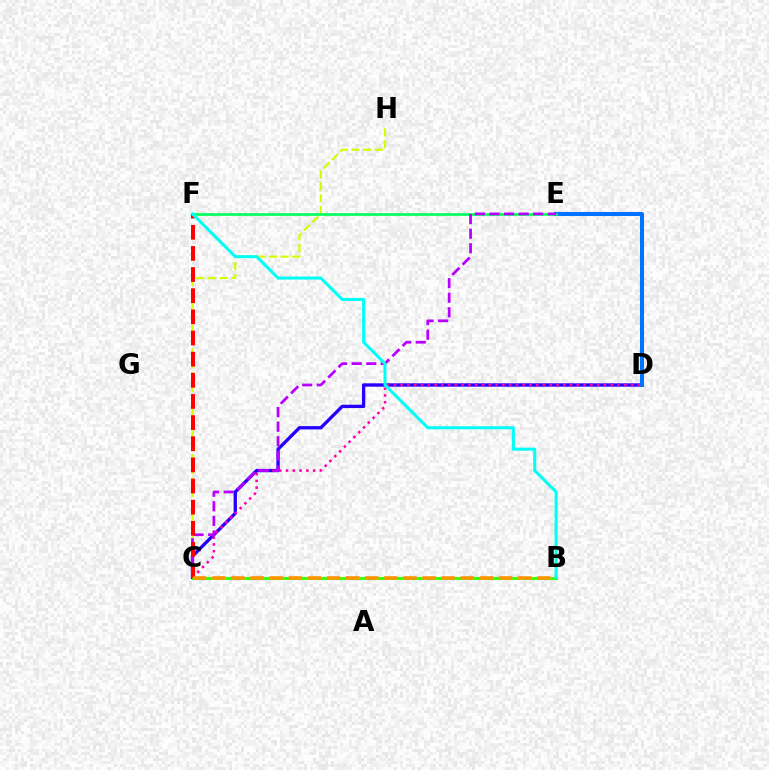{('C', 'H'): [{'color': '#d1ff00', 'line_style': 'dashed', 'thickness': 1.59}], ('C', 'D'): [{'color': '#2500ff', 'line_style': 'solid', 'thickness': 2.4}, {'color': '#ff00ac', 'line_style': 'dotted', 'thickness': 1.84}], ('D', 'E'): [{'color': '#0074ff', 'line_style': 'solid', 'thickness': 2.92}], ('B', 'C'): [{'color': '#3dff00', 'line_style': 'solid', 'thickness': 2.19}, {'color': '#ff9400', 'line_style': 'dashed', 'thickness': 2.6}], ('E', 'F'): [{'color': '#00ff5c', 'line_style': 'solid', 'thickness': 1.92}], ('C', 'E'): [{'color': '#b900ff', 'line_style': 'dashed', 'thickness': 1.98}], ('C', 'F'): [{'color': '#ff0000', 'line_style': 'dashed', 'thickness': 2.87}], ('B', 'F'): [{'color': '#00fff6', 'line_style': 'solid', 'thickness': 2.19}]}